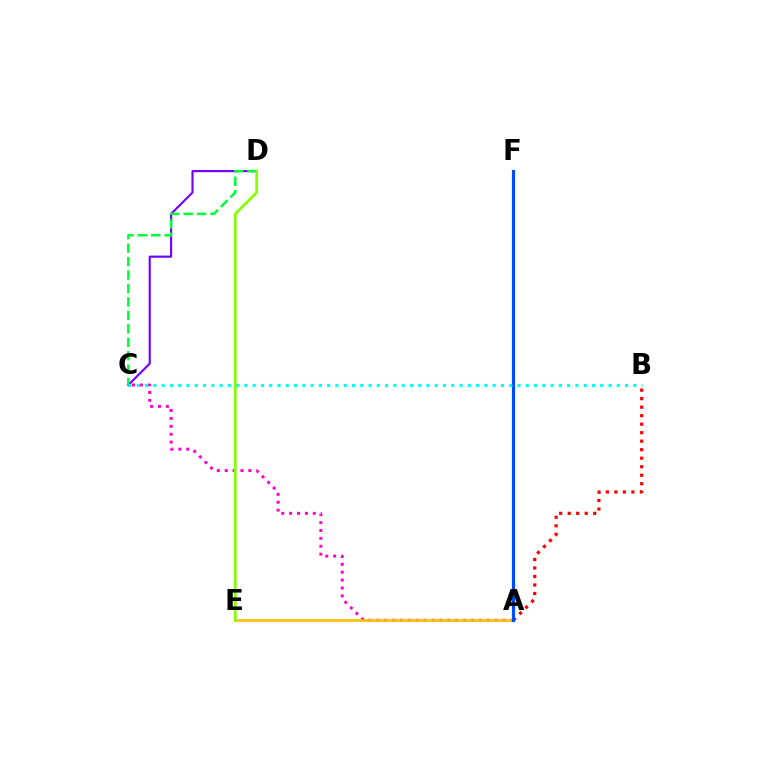{('A', 'C'): [{'color': '#ff00cf', 'line_style': 'dotted', 'thickness': 2.14}], ('C', 'D'): [{'color': '#7200ff', 'line_style': 'solid', 'thickness': 1.54}, {'color': '#00ff39', 'line_style': 'dashed', 'thickness': 1.83}], ('A', 'B'): [{'color': '#ff0000', 'line_style': 'dotted', 'thickness': 2.31}], ('A', 'E'): [{'color': '#ffbd00', 'line_style': 'solid', 'thickness': 1.9}], ('A', 'F'): [{'color': '#004bff', 'line_style': 'solid', 'thickness': 2.3}], ('B', 'C'): [{'color': '#00fff6', 'line_style': 'dotted', 'thickness': 2.25}], ('D', 'E'): [{'color': '#84ff00', 'line_style': 'solid', 'thickness': 1.97}]}